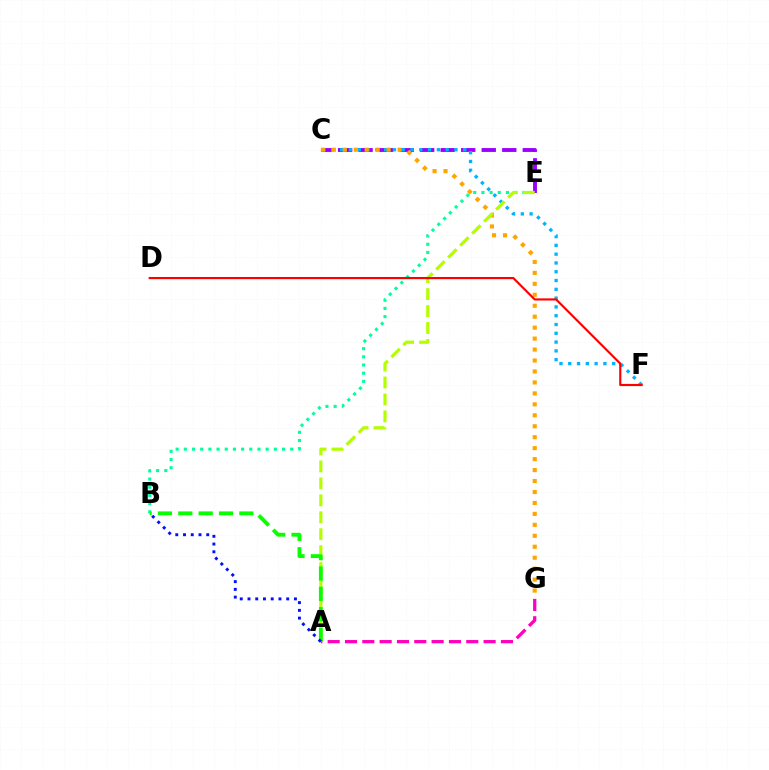{('B', 'E'): [{'color': '#00ff9d', 'line_style': 'dotted', 'thickness': 2.22}], ('C', 'E'): [{'color': '#9b00ff', 'line_style': 'dashed', 'thickness': 2.79}], ('C', 'F'): [{'color': '#00b5ff', 'line_style': 'dotted', 'thickness': 2.39}], ('C', 'G'): [{'color': '#ffa500', 'line_style': 'dotted', 'thickness': 2.98}], ('A', 'E'): [{'color': '#b3ff00', 'line_style': 'dashed', 'thickness': 2.3}], ('D', 'F'): [{'color': '#ff0000', 'line_style': 'solid', 'thickness': 1.56}], ('A', 'G'): [{'color': '#ff00bd', 'line_style': 'dashed', 'thickness': 2.35}], ('A', 'B'): [{'color': '#08ff00', 'line_style': 'dashed', 'thickness': 2.76}, {'color': '#0010ff', 'line_style': 'dotted', 'thickness': 2.1}]}